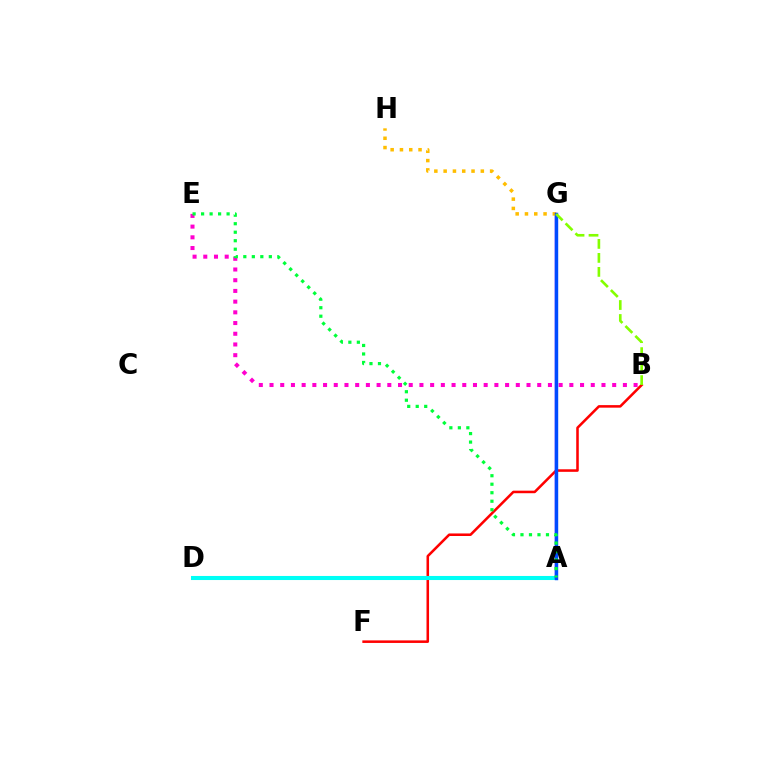{('B', 'E'): [{'color': '#ff00cf', 'line_style': 'dotted', 'thickness': 2.91}], ('B', 'F'): [{'color': '#ff0000', 'line_style': 'solid', 'thickness': 1.83}], ('A', 'D'): [{'color': '#00fff6', 'line_style': 'solid', 'thickness': 2.93}], ('A', 'G'): [{'color': '#7200ff', 'line_style': 'solid', 'thickness': 1.76}, {'color': '#004bff', 'line_style': 'solid', 'thickness': 2.46}], ('G', 'H'): [{'color': '#ffbd00', 'line_style': 'dotted', 'thickness': 2.53}], ('A', 'E'): [{'color': '#00ff39', 'line_style': 'dotted', 'thickness': 2.31}], ('B', 'G'): [{'color': '#84ff00', 'line_style': 'dashed', 'thickness': 1.9}]}